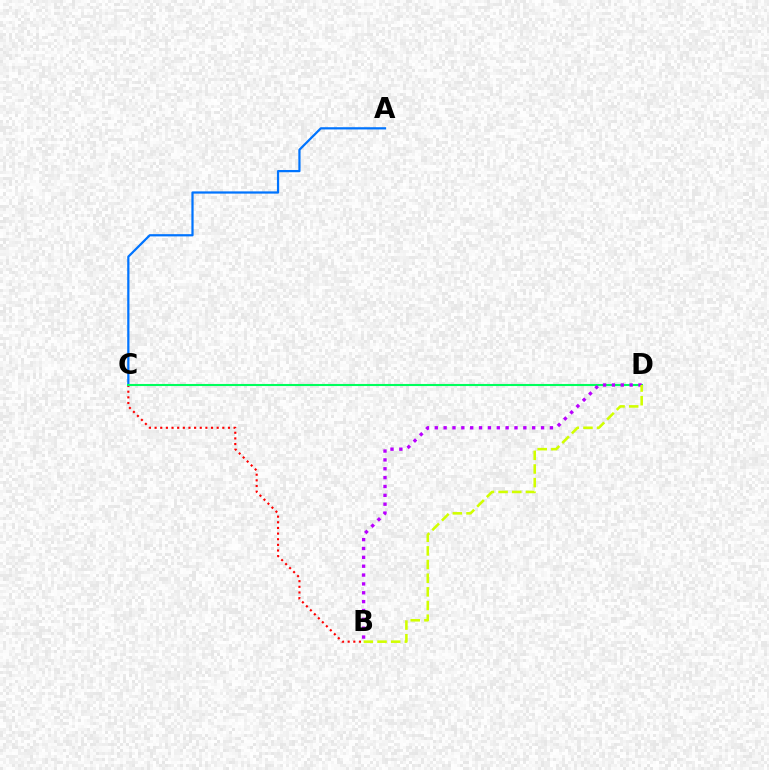{('B', 'C'): [{'color': '#ff0000', 'line_style': 'dotted', 'thickness': 1.53}], ('A', 'C'): [{'color': '#0074ff', 'line_style': 'solid', 'thickness': 1.61}], ('C', 'D'): [{'color': '#00ff5c', 'line_style': 'solid', 'thickness': 1.5}], ('B', 'D'): [{'color': '#b900ff', 'line_style': 'dotted', 'thickness': 2.41}, {'color': '#d1ff00', 'line_style': 'dashed', 'thickness': 1.85}]}